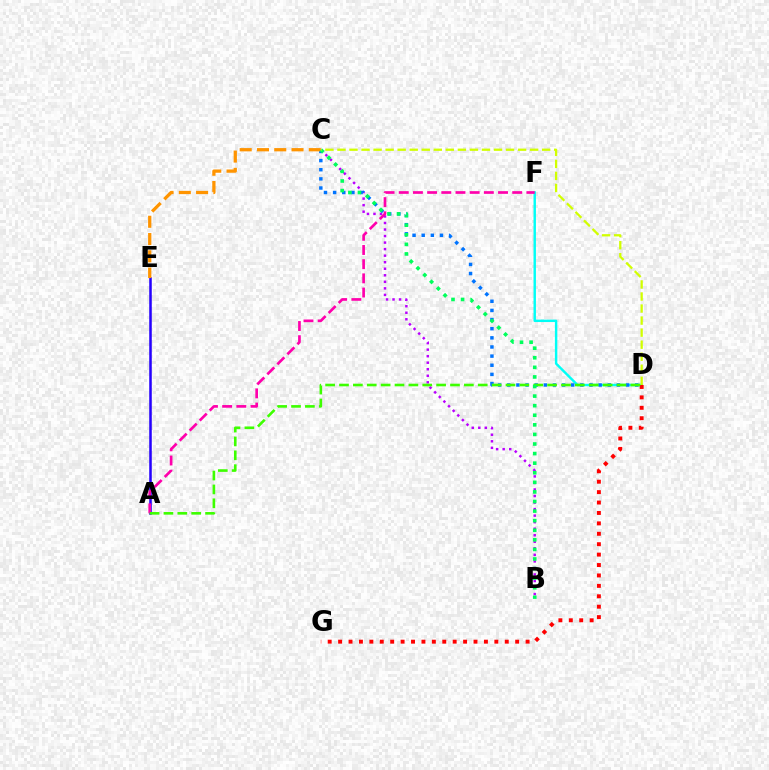{('B', 'C'): [{'color': '#b900ff', 'line_style': 'dotted', 'thickness': 1.78}, {'color': '#00ff5c', 'line_style': 'dotted', 'thickness': 2.6}], ('D', 'F'): [{'color': '#00fff6', 'line_style': 'solid', 'thickness': 1.75}], ('C', 'D'): [{'color': '#0074ff', 'line_style': 'dotted', 'thickness': 2.48}, {'color': '#d1ff00', 'line_style': 'dashed', 'thickness': 1.64}], ('A', 'E'): [{'color': '#2500ff', 'line_style': 'solid', 'thickness': 1.82}], ('D', 'G'): [{'color': '#ff0000', 'line_style': 'dotted', 'thickness': 2.83}], ('A', 'F'): [{'color': '#ff00ac', 'line_style': 'dashed', 'thickness': 1.93}], ('C', 'E'): [{'color': '#ff9400', 'line_style': 'dashed', 'thickness': 2.35}], ('A', 'D'): [{'color': '#3dff00', 'line_style': 'dashed', 'thickness': 1.88}]}